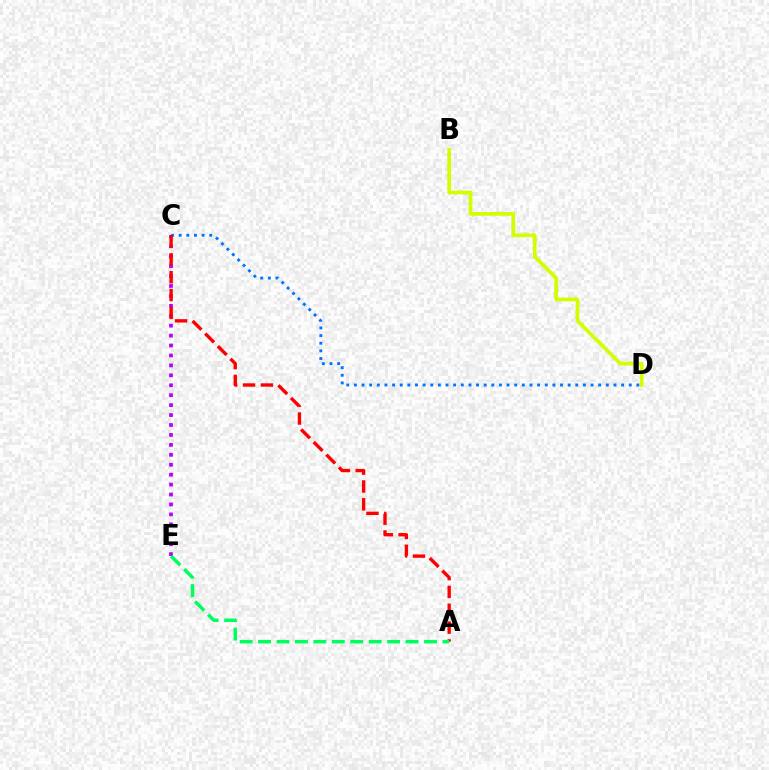{('C', 'D'): [{'color': '#0074ff', 'line_style': 'dotted', 'thickness': 2.07}], ('B', 'D'): [{'color': '#d1ff00', 'line_style': 'solid', 'thickness': 2.68}], ('C', 'E'): [{'color': '#b900ff', 'line_style': 'dotted', 'thickness': 2.7}], ('A', 'C'): [{'color': '#ff0000', 'line_style': 'dashed', 'thickness': 2.42}], ('A', 'E'): [{'color': '#00ff5c', 'line_style': 'dashed', 'thickness': 2.5}]}